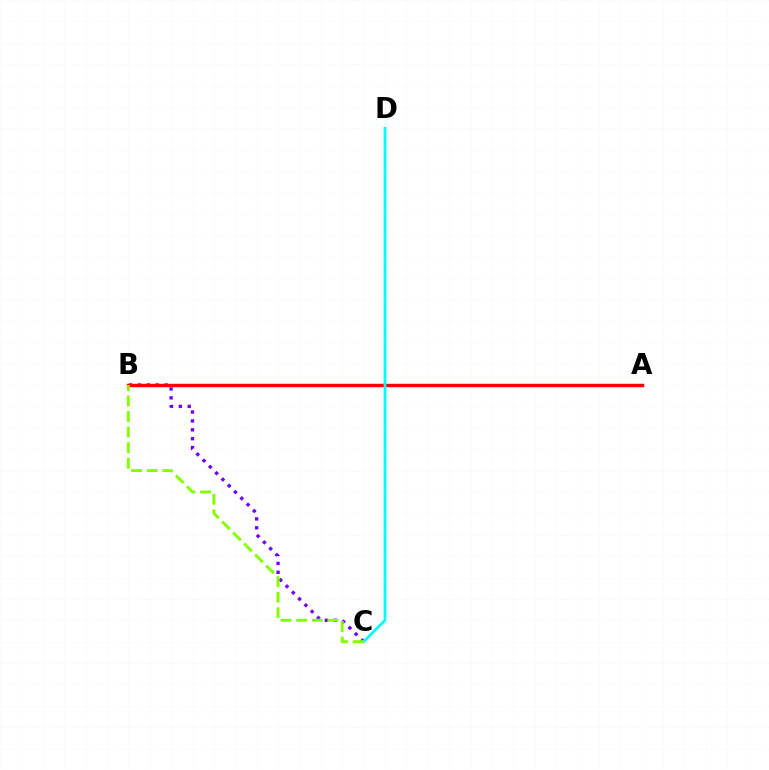{('B', 'C'): [{'color': '#7200ff', 'line_style': 'dotted', 'thickness': 2.42}, {'color': '#84ff00', 'line_style': 'dashed', 'thickness': 2.12}], ('A', 'B'): [{'color': '#ff0000', 'line_style': 'solid', 'thickness': 2.48}], ('C', 'D'): [{'color': '#00fff6', 'line_style': 'solid', 'thickness': 2.0}]}